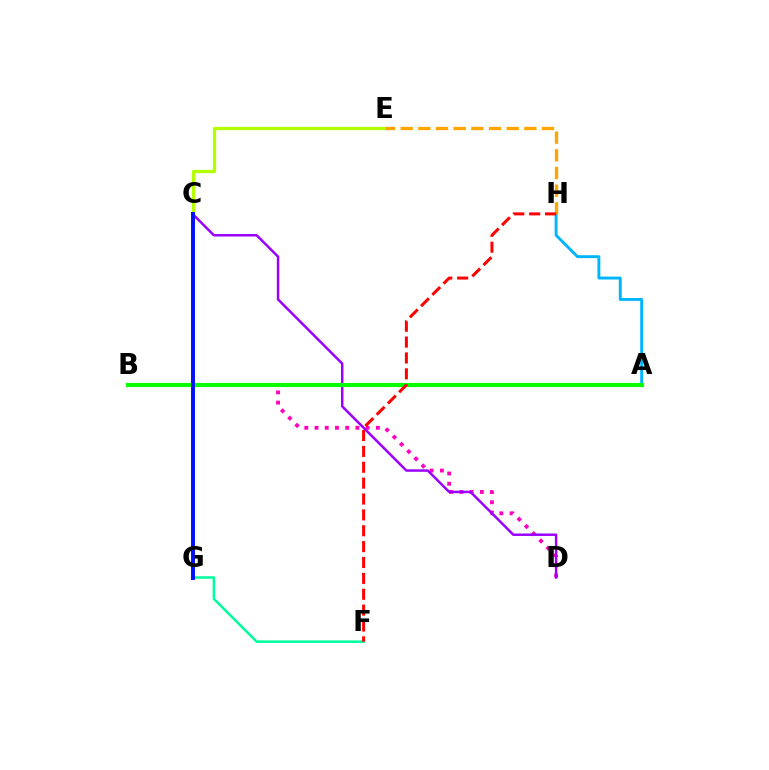{('B', 'D'): [{'color': '#ff00bd', 'line_style': 'dotted', 'thickness': 2.78}], ('C', 'D'): [{'color': '#9b00ff', 'line_style': 'solid', 'thickness': 1.79}], ('A', 'H'): [{'color': '#00b5ff', 'line_style': 'solid', 'thickness': 2.09}], ('C', 'E'): [{'color': '#b3ff00', 'line_style': 'solid', 'thickness': 2.35}], ('A', 'B'): [{'color': '#08ff00', 'line_style': 'solid', 'thickness': 2.97}], ('F', 'G'): [{'color': '#00ff9d', 'line_style': 'solid', 'thickness': 1.81}], ('C', 'G'): [{'color': '#0010ff', 'line_style': 'solid', 'thickness': 2.83}], ('E', 'H'): [{'color': '#ffa500', 'line_style': 'dashed', 'thickness': 2.4}], ('F', 'H'): [{'color': '#ff0000', 'line_style': 'dashed', 'thickness': 2.16}]}